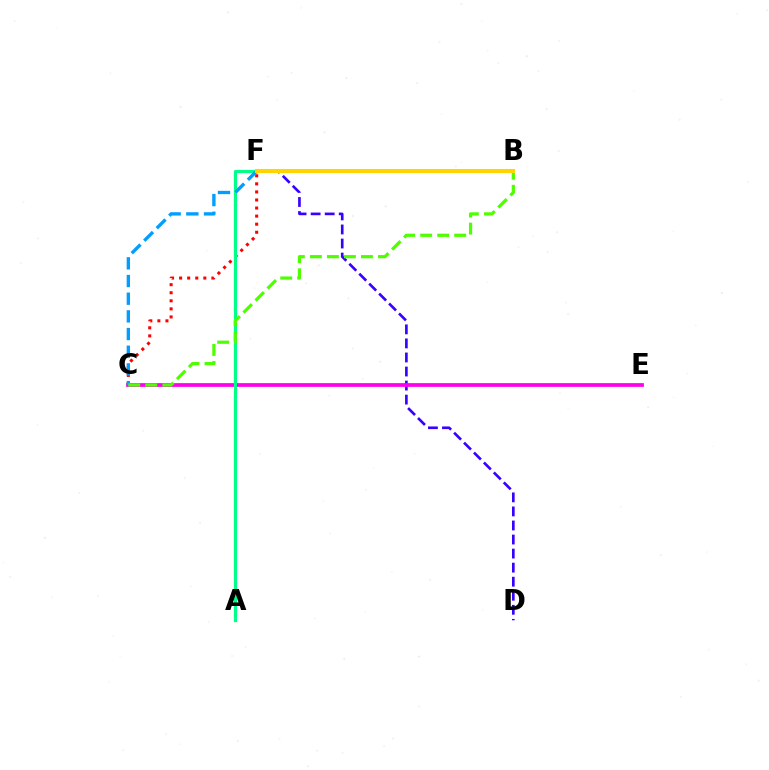{('D', 'F'): [{'color': '#3700ff', 'line_style': 'dashed', 'thickness': 1.91}], ('C', 'E'): [{'color': '#ff00ed', 'line_style': 'solid', 'thickness': 2.7}], ('C', 'F'): [{'color': '#ff0000', 'line_style': 'dotted', 'thickness': 2.19}, {'color': '#009eff', 'line_style': 'dashed', 'thickness': 2.4}], ('A', 'F'): [{'color': '#00ff86', 'line_style': 'solid', 'thickness': 2.29}], ('B', 'C'): [{'color': '#4fff00', 'line_style': 'dashed', 'thickness': 2.31}], ('B', 'F'): [{'color': '#ffd500', 'line_style': 'solid', 'thickness': 2.94}]}